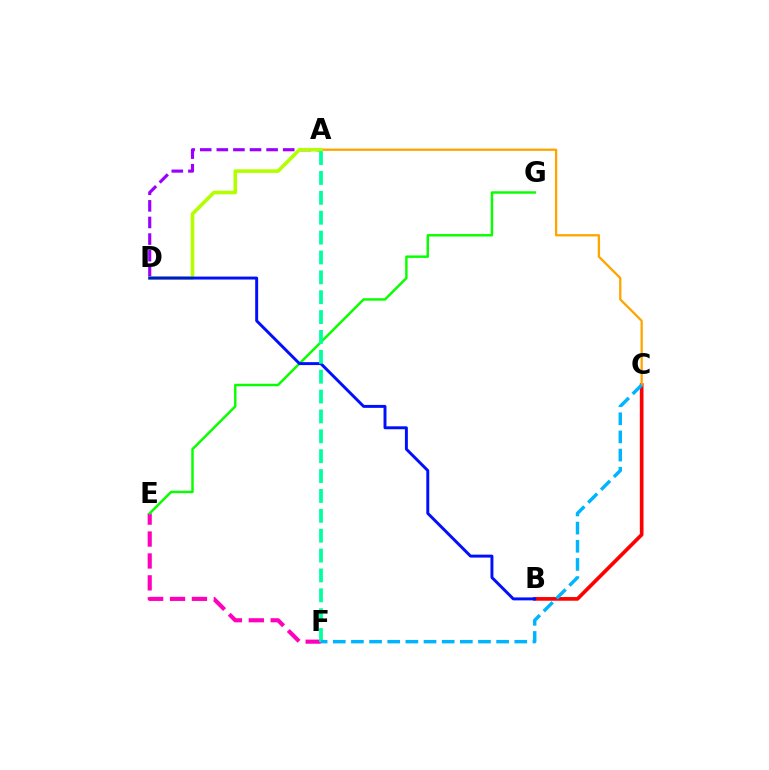{('A', 'D'): [{'color': '#9b00ff', 'line_style': 'dashed', 'thickness': 2.26}, {'color': '#b3ff00', 'line_style': 'solid', 'thickness': 2.6}], ('B', 'C'): [{'color': '#ff0000', 'line_style': 'solid', 'thickness': 2.65}], ('A', 'C'): [{'color': '#ffa500', 'line_style': 'solid', 'thickness': 1.66}], ('E', 'F'): [{'color': '#ff00bd', 'line_style': 'dashed', 'thickness': 2.98}], ('E', 'G'): [{'color': '#08ff00', 'line_style': 'solid', 'thickness': 1.77}], ('B', 'D'): [{'color': '#0010ff', 'line_style': 'solid', 'thickness': 2.12}], ('A', 'F'): [{'color': '#00ff9d', 'line_style': 'dashed', 'thickness': 2.7}], ('C', 'F'): [{'color': '#00b5ff', 'line_style': 'dashed', 'thickness': 2.47}]}